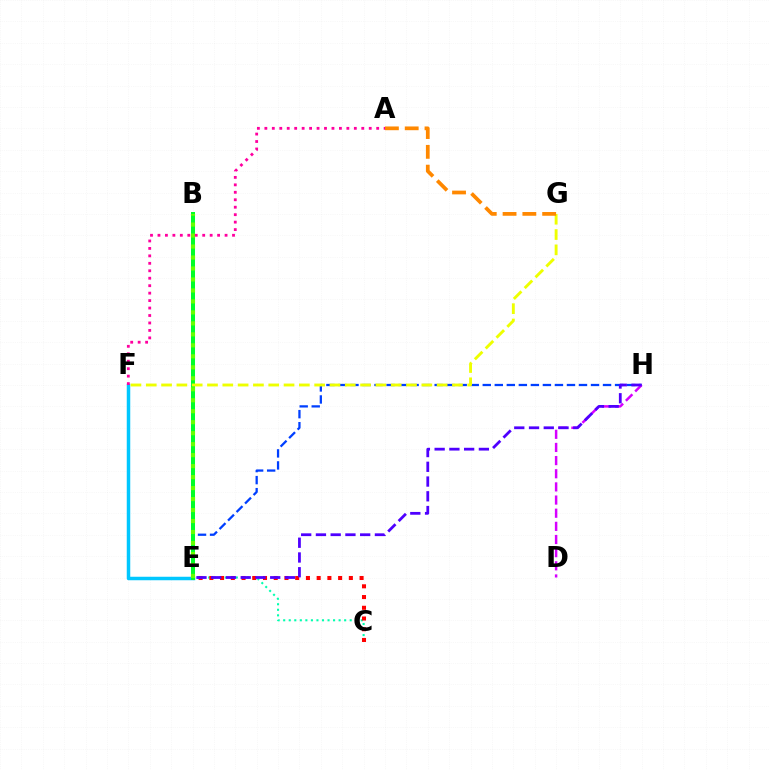{('C', 'E'): [{'color': '#00ffaf', 'line_style': 'dotted', 'thickness': 1.51}, {'color': '#ff0000', 'line_style': 'dotted', 'thickness': 2.92}], ('E', 'F'): [{'color': '#00c7ff', 'line_style': 'solid', 'thickness': 2.51}], ('E', 'H'): [{'color': '#003fff', 'line_style': 'dashed', 'thickness': 1.63}, {'color': '#4f00ff', 'line_style': 'dashed', 'thickness': 2.0}], ('D', 'H'): [{'color': '#d600ff', 'line_style': 'dashed', 'thickness': 1.79}], ('B', 'E'): [{'color': '#00ff27', 'line_style': 'solid', 'thickness': 2.89}, {'color': '#66ff00', 'line_style': 'dotted', 'thickness': 2.98}], ('F', 'G'): [{'color': '#eeff00', 'line_style': 'dashed', 'thickness': 2.08}], ('A', 'F'): [{'color': '#ff00a0', 'line_style': 'dotted', 'thickness': 2.03}], ('A', 'G'): [{'color': '#ff8800', 'line_style': 'dashed', 'thickness': 2.69}]}